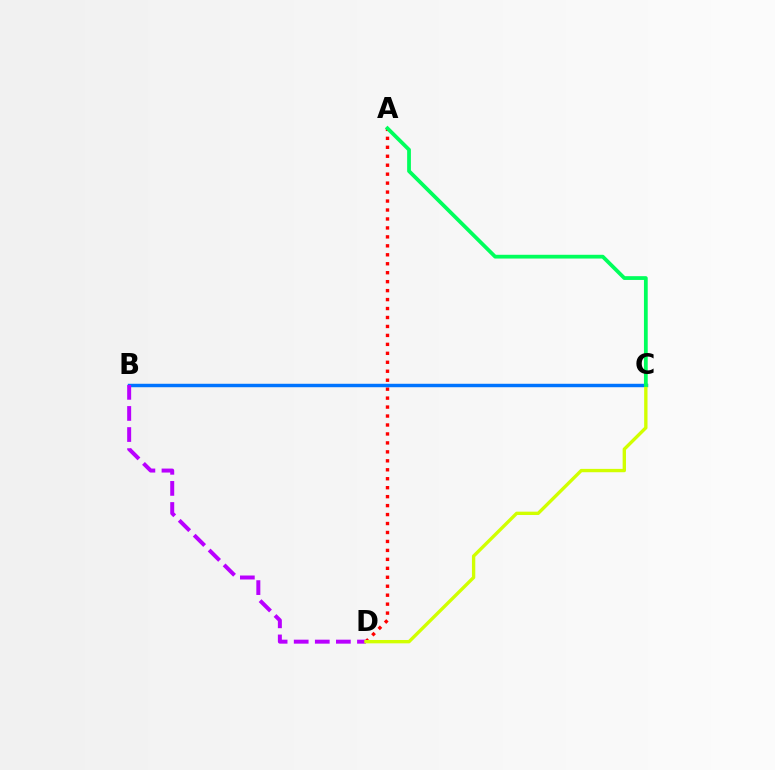{('A', 'D'): [{'color': '#ff0000', 'line_style': 'dotted', 'thickness': 2.43}], ('B', 'C'): [{'color': '#0074ff', 'line_style': 'solid', 'thickness': 2.48}], ('B', 'D'): [{'color': '#b900ff', 'line_style': 'dashed', 'thickness': 2.86}], ('C', 'D'): [{'color': '#d1ff00', 'line_style': 'solid', 'thickness': 2.41}], ('A', 'C'): [{'color': '#00ff5c', 'line_style': 'solid', 'thickness': 2.71}]}